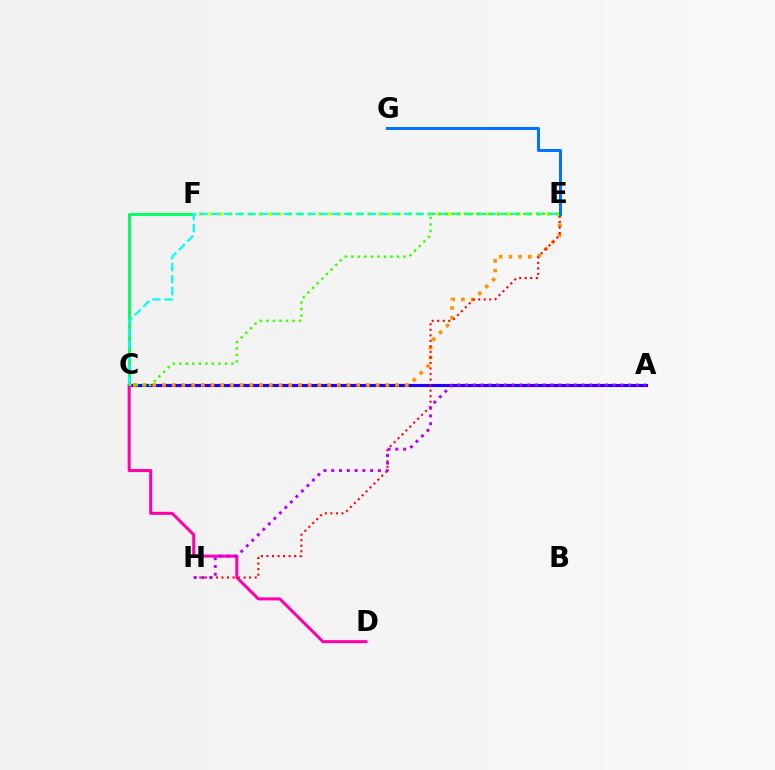{('A', 'C'): [{'color': '#2500ff', 'line_style': 'solid', 'thickness': 2.24}], ('C', 'E'): [{'color': '#ff9400', 'line_style': 'dotted', 'thickness': 2.64}, {'color': '#00fff6', 'line_style': 'dashed', 'thickness': 1.63}, {'color': '#3dff00', 'line_style': 'dotted', 'thickness': 1.77}], ('E', 'H'): [{'color': '#ff0000', 'line_style': 'dotted', 'thickness': 1.5}], ('C', 'F'): [{'color': '#00ff5c', 'line_style': 'solid', 'thickness': 2.09}], ('E', 'F'): [{'color': '#d1ff00', 'line_style': 'dotted', 'thickness': 2.7}], ('C', 'D'): [{'color': '#ff00ac', 'line_style': 'solid', 'thickness': 2.18}], ('A', 'H'): [{'color': '#b900ff', 'line_style': 'dotted', 'thickness': 2.11}], ('E', 'G'): [{'color': '#0074ff', 'line_style': 'solid', 'thickness': 2.17}]}